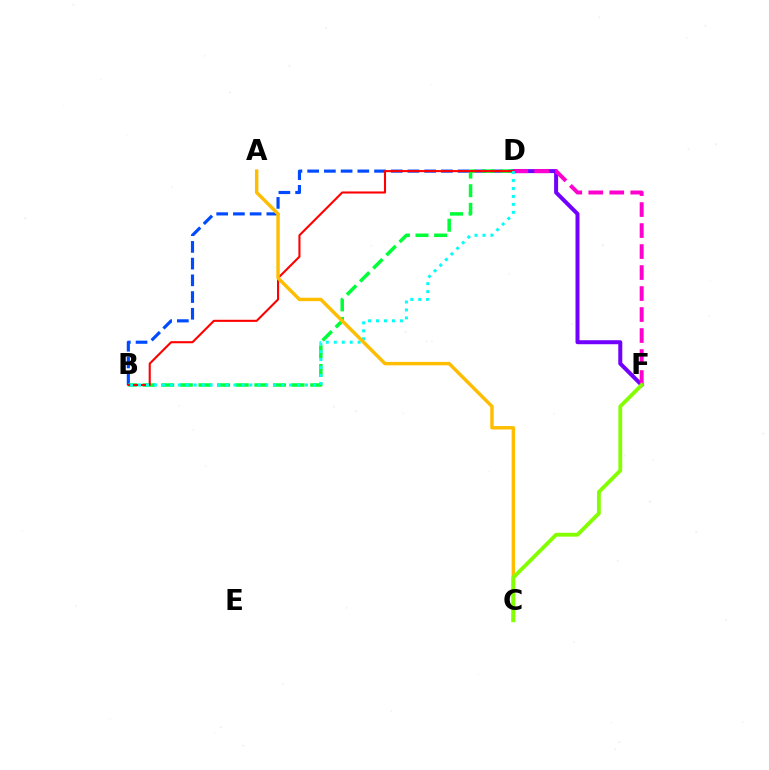{('B', 'D'): [{'color': '#004bff', 'line_style': 'dashed', 'thickness': 2.27}, {'color': '#00ff39', 'line_style': 'dashed', 'thickness': 2.53}, {'color': '#ff0000', 'line_style': 'solid', 'thickness': 1.51}, {'color': '#00fff6', 'line_style': 'dotted', 'thickness': 2.16}], ('D', 'F'): [{'color': '#7200ff', 'line_style': 'solid', 'thickness': 2.88}, {'color': '#ff00cf', 'line_style': 'dashed', 'thickness': 2.85}], ('A', 'C'): [{'color': '#ffbd00', 'line_style': 'solid', 'thickness': 2.46}], ('C', 'F'): [{'color': '#84ff00', 'line_style': 'solid', 'thickness': 2.76}]}